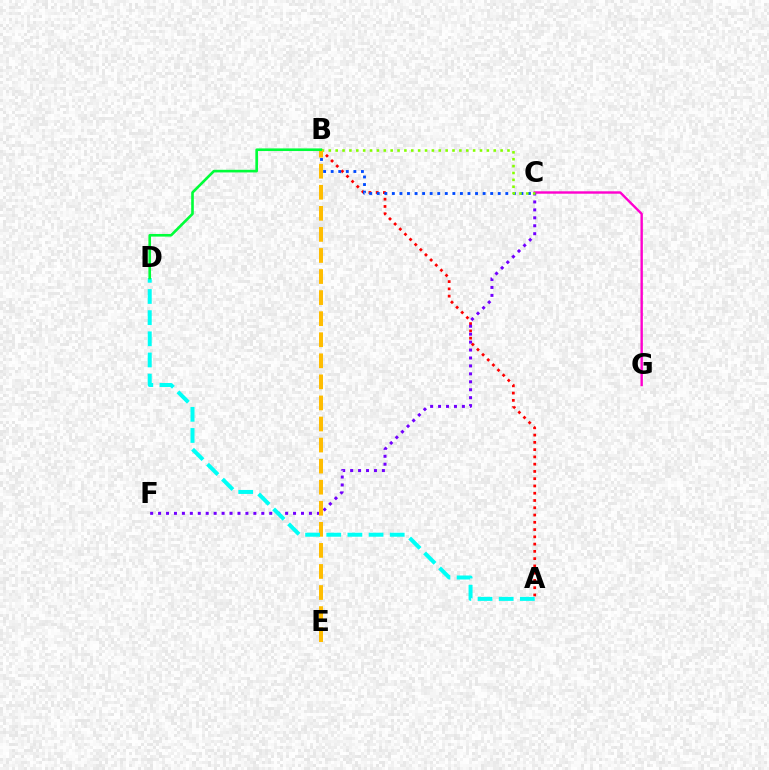{('A', 'B'): [{'color': '#ff0000', 'line_style': 'dotted', 'thickness': 1.97}], ('B', 'C'): [{'color': '#004bff', 'line_style': 'dotted', 'thickness': 2.05}, {'color': '#84ff00', 'line_style': 'dotted', 'thickness': 1.87}], ('C', 'G'): [{'color': '#ff00cf', 'line_style': 'solid', 'thickness': 1.73}], ('C', 'F'): [{'color': '#7200ff', 'line_style': 'dotted', 'thickness': 2.16}], ('B', 'E'): [{'color': '#ffbd00', 'line_style': 'dashed', 'thickness': 2.86}], ('A', 'D'): [{'color': '#00fff6', 'line_style': 'dashed', 'thickness': 2.87}], ('B', 'D'): [{'color': '#00ff39', 'line_style': 'solid', 'thickness': 1.89}]}